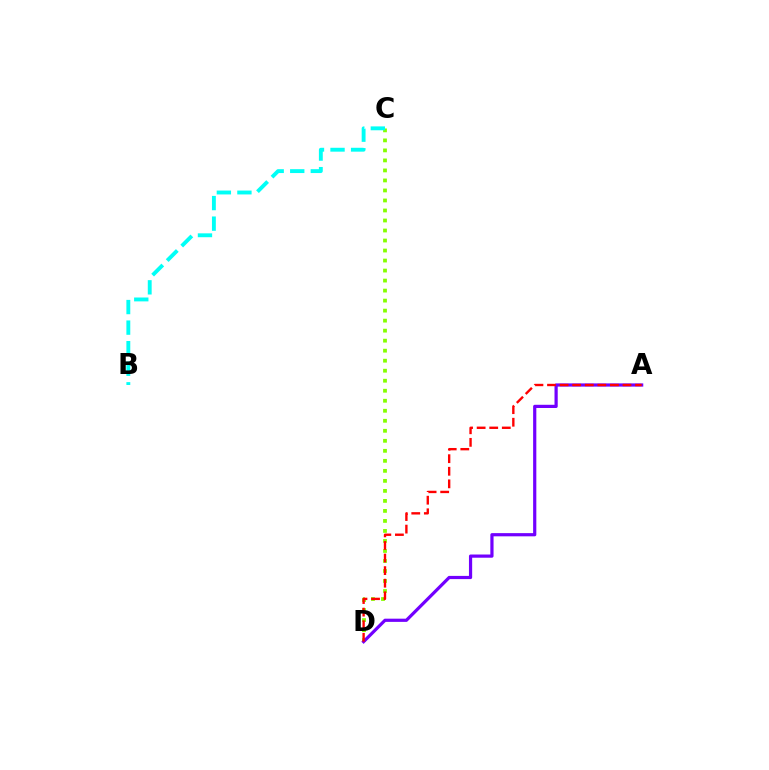{('C', 'D'): [{'color': '#84ff00', 'line_style': 'dotted', 'thickness': 2.72}], ('A', 'D'): [{'color': '#7200ff', 'line_style': 'solid', 'thickness': 2.31}, {'color': '#ff0000', 'line_style': 'dashed', 'thickness': 1.71}], ('B', 'C'): [{'color': '#00fff6', 'line_style': 'dashed', 'thickness': 2.79}]}